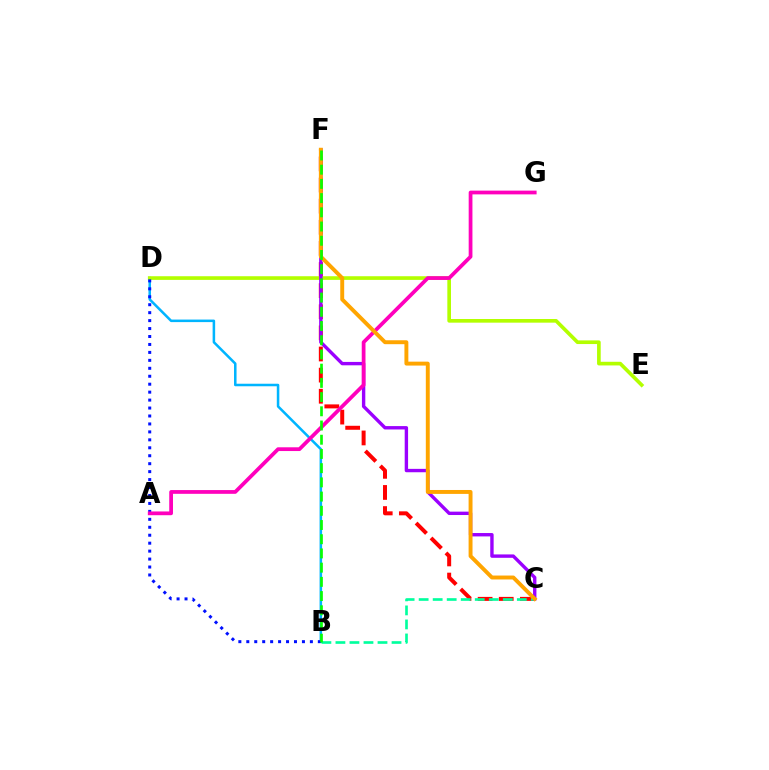{('C', 'F'): [{'color': '#ff0000', 'line_style': 'dashed', 'thickness': 2.87}, {'color': '#9b00ff', 'line_style': 'solid', 'thickness': 2.44}, {'color': '#ffa500', 'line_style': 'solid', 'thickness': 2.82}], ('B', 'D'): [{'color': '#00b5ff', 'line_style': 'solid', 'thickness': 1.82}, {'color': '#0010ff', 'line_style': 'dotted', 'thickness': 2.16}], ('B', 'C'): [{'color': '#00ff9d', 'line_style': 'dashed', 'thickness': 1.91}], ('D', 'E'): [{'color': '#b3ff00', 'line_style': 'solid', 'thickness': 2.64}], ('A', 'G'): [{'color': '#ff00bd', 'line_style': 'solid', 'thickness': 2.7}], ('B', 'F'): [{'color': '#08ff00', 'line_style': 'dashed', 'thickness': 1.93}]}